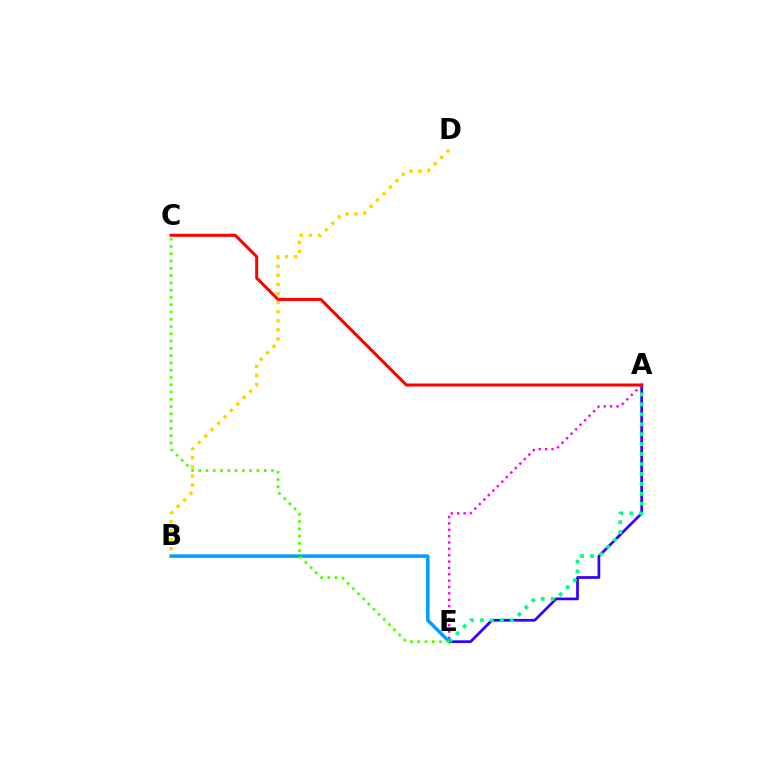{('A', 'E'): [{'color': '#3700ff', 'line_style': 'solid', 'thickness': 1.97}, {'color': '#ff00ed', 'line_style': 'dotted', 'thickness': 1.73}, {'color': '#00ff86', 'line_style': 'dotted', 'thickness': 2.7}], ('B', 'E'): [{'color': '#009eff', 'line_style': 'solid', 'thickness': 2.5}], ('B', 'D'): [{'color': '#ffd500', 'line_style': 'dotted', 'thickness': 2.47}], ('A', 'C'): [{'color': '#ff0000', 'line_style': 'solid', 'thickness': 2.17}], ('C', 'E'): [{'color': '#4fff00', 'line_style': 'dotted', 'thickness': 1.98}]}